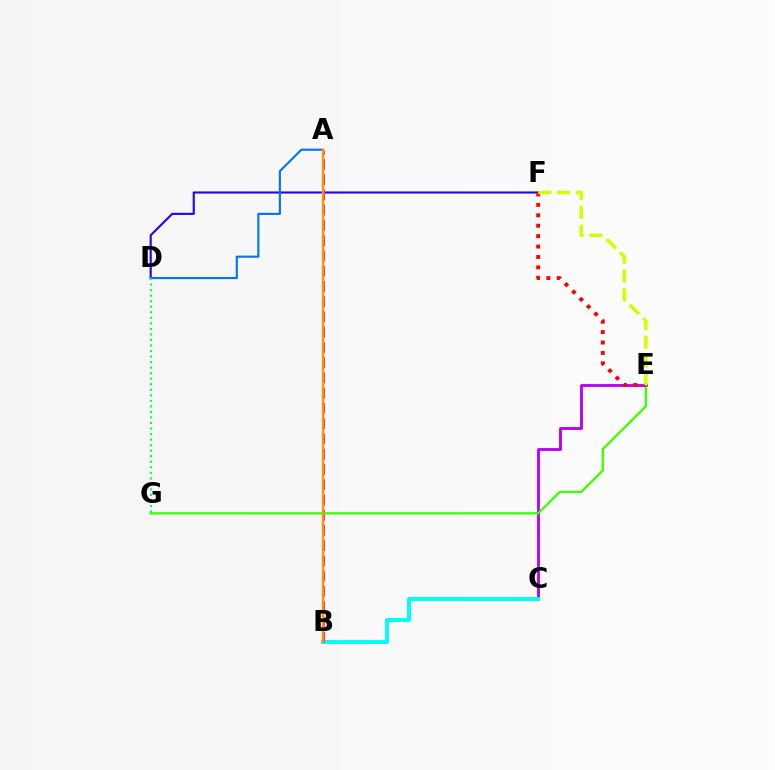{('C', 'E'): [{'color': '#b900ff', 'line_style': 'solid', 'thickness': 2.06}], ('D', 'F'): [{'color': '#2500ff', 'line_style': 'solid', 'thickness': 1.52}], ('A', 'D'): [{'color': '#0074ff', 'line_style': 'solid', 'thickness': 1.54}], ('B', 'C'): [{'color': '#00fff6', 'line_style': 'solid', 'thickness': 2.83}], ('A', 'B'): [{'color': '#ff00ac', 'line_style': 'dashed', 'thickness': 2.07}, {'color': '#ff9400', 'line_style': 'solid', 'thickness': 1.79}], ('E', 'G'): [{'color': '#3dff00', 'line_style': 'solid', 'thickness': 1.66}], ('E', 'F'): [{'color': '#ff0000', 'line_style': 'dotted', 'thickness': 2.83}, {'color': '#d1ff00', 'line_style': 'dashed', 'thickness': 2.55}], ('D', 'G'): [{'color': '#00ff5c', 'line_style': 'dotted', 'thickness': 1.5}]}